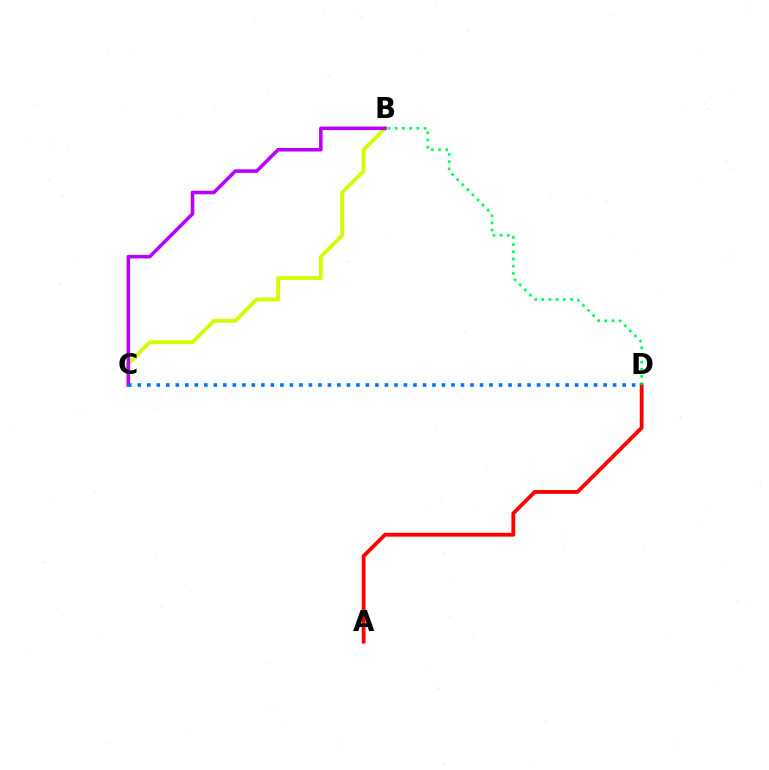{('A', 'D'): [{'color': '#ff0000', 'line_style': 'solid', 'thickness': 2.75}], ('B', 'C'): [{'color': '#d1ff00', 'line_style': 'solid', 'thickness': 2.77}, {'color': '#b900ff', 'line_style': 'solid', 'thickness': 2.56}], ('B', 'D'): [{'color': '#00ff5c', 'line_style': 'dotted', 'thickness': 1.95}], ('C', 'D'): [{'color': '#0074ff', 'line_style': 'dotted', 'thickness': 2.58}]}